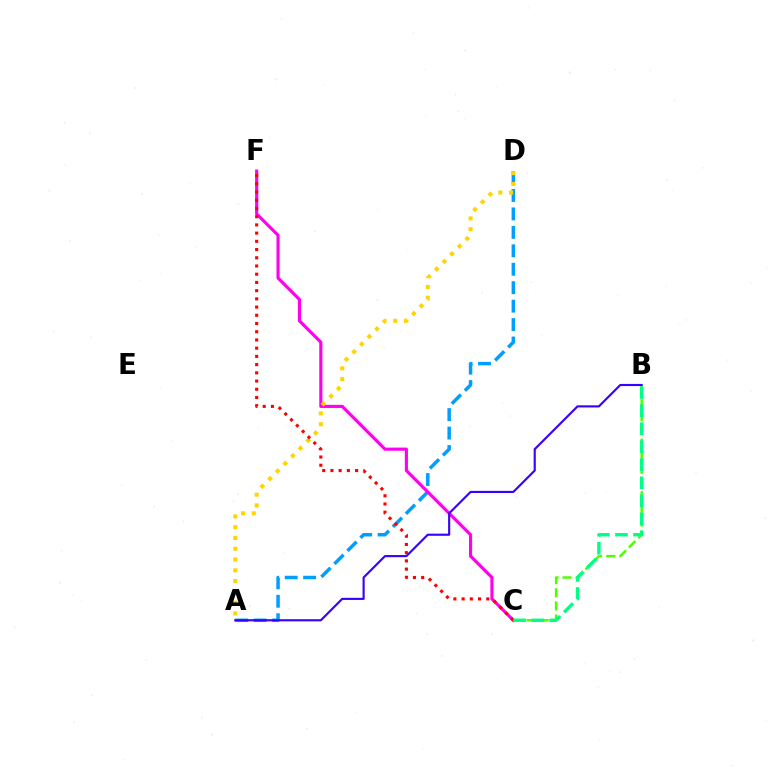{('B', 'C'): [{'color': '#4fff00', 'line_style': 'dashed', 'thickness': 1.78}, {'color': '#00ff86', 'line_style': 'dashed', 'thickness': 2.45}], ('A', 'D'): [{'color': '#009eff', 'line_style': 'dashed', 'thickness': 2.51}, {'color': '#ffd500', 'line_style': 'dotted', 'thickness': 2.93}], ('C', 'F'): [{'color': '#ff00ed', 'line_style': 'solid', 'thickness': 2.26}, {'color': '#ff0000', 'line_style': 'dotted', 'thickness': 2.23}], ('A', 'B'): [{'color': '#3700ff', 'line_style': 'solid', 'thickness': 1.53}]}